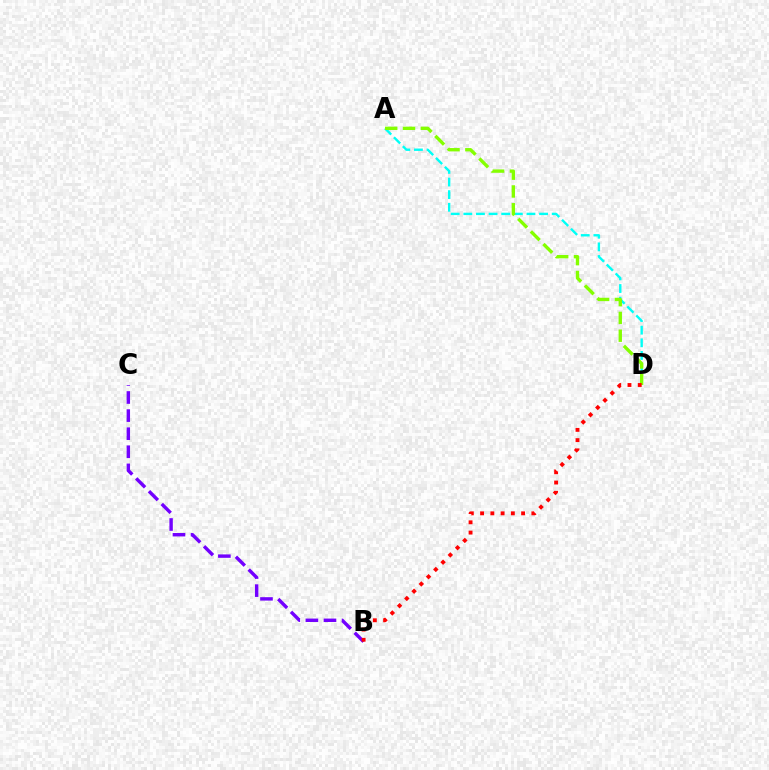{('B', 'C'): [{'color': '#7200ff', 'line_style': 'dashed', 'thickness': 2.46}], ('A', 'D'): [{'color': '#00fff6', 'line_style': 'dashed', 'thickness': 1.72}, {'color': '#84ff00', 'line_style': 'dashed', 'thickness': 2.42}], ('B', 'D'): [{'color': '#ff0000', 'line_style': 'dotted', 'thickness': 2.79}]}